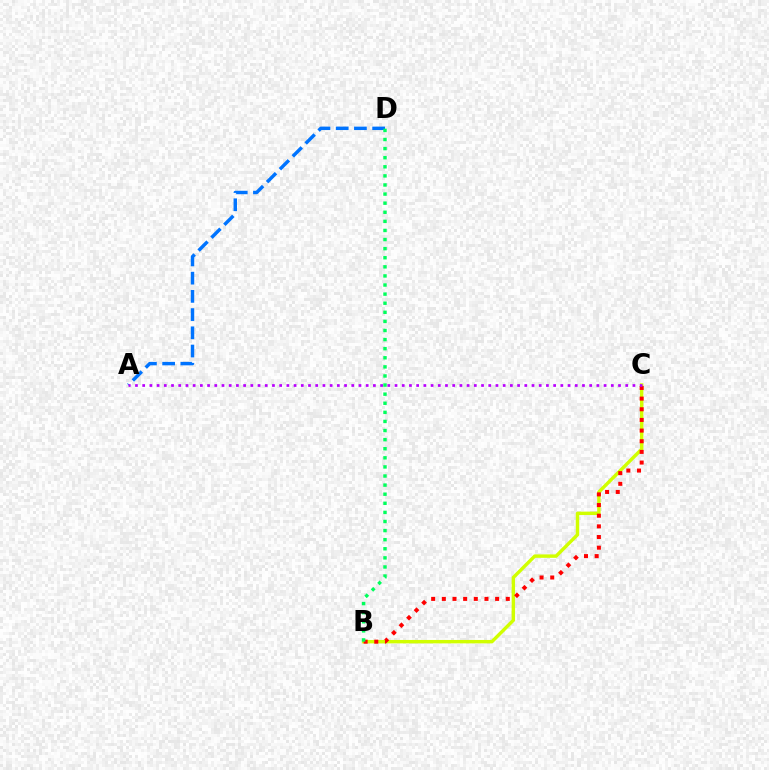{('B', 'C'): [{'color': '#d1ff00', 'line_style': 'solid', 'thickness': 2.46}, {'color': '#ff0000', 'line_style': 'dotted', 'thickness': 2.9}], ('A', 'D'): [{'color': '#0074ff', 'line_style': 'dashed', 'thickness': 2.48}], ('A', 'C'): [{'color': '#b900ff', 'line_style': 'dotted', 'thickness': 1.96}], ('B', 'D'): [{'color': '#00ff5c', 'line_style': 'dotted', 'thickness': 2.47}]}